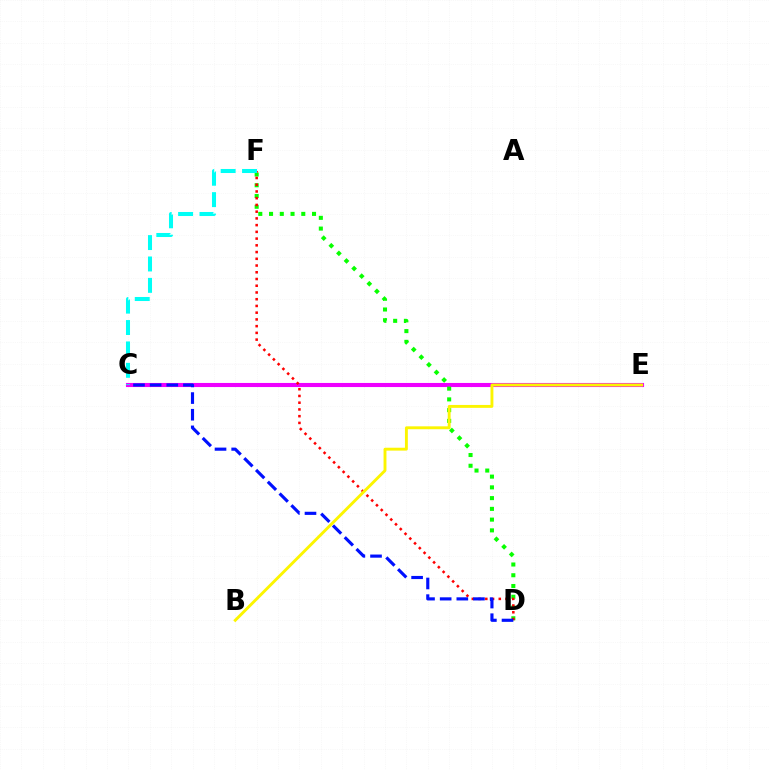{('C', 'E'): [{'color': '#ee00ff', 'line_style': 'solid', 'thickness': 2.95}], ('D', 'F'): [{'color': '#08ff00', 'line_style': 'dotted', 'thickness': 2.92}, {'color': '#ff0000', 'line_style': 'dotted', 'thickness': 1.83}], ('C', 'D'): [{'color': '#0010ff', 'line_style': 'dashed', 'thickness': 2.26}], ('C', 'F'): [{'color': '#00fff6', 'line_style': 'dashed', 'thickness': 2.91}], ('B', 'E'): [{'color': '#fcf500', 'line_style': 'solid', 'thickness': 2.08}]}